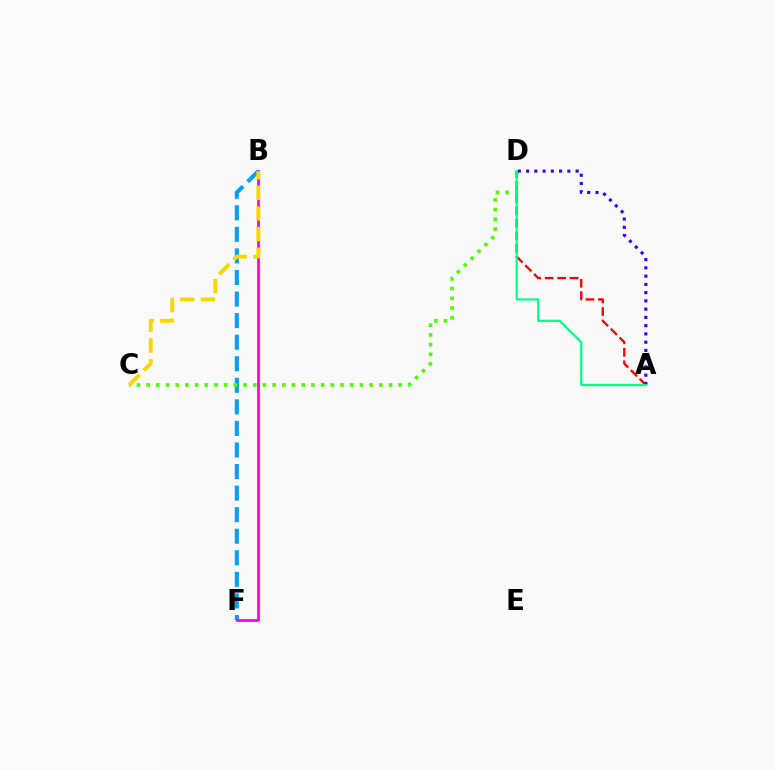{('A', 'D'): [{'color': '#ff0000', 'line_style': 'dashed', 'thickness': 1.69}, {'color': '#3700ff', 'line_style': 'dotted', 'thickness': 2.24}, {'color': '#00ff86', 'line_style': 'solid', 'thickness': 1.57}], ('B', 'F'): [{'color': '#009eff', 'line_style': 'dashed', 'thickness': 2.93}, {'color': '#ff00ed', 'line_style': 'solid', 'thickness': 2.0}], ('C', 'D'): [{'color': '#4fff00', 'line_style': 'dotted', 'thickness': 2.63}], ('B', 'C'): [{'color': '#ffd500', 'line_style': 'dashed', 'thickness': 2.8}]}